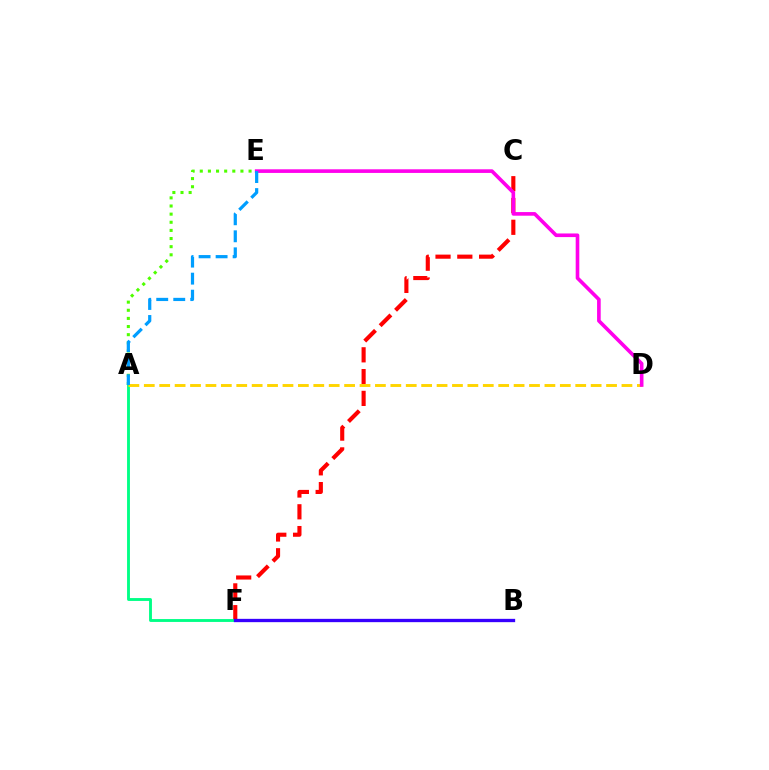{('C', 'F'): [{'color': '#ff0000', 'line_style': 'dashed', 'thickness': 2.96}], ('A', 'F'): [{'color': '#00ff86', 'line_style': 'solid', 'thickness': 2.07}], ('B', 'F'): [{'color': '#3700ff', 'line_style': 'solid', 'thickness': 2.38}], ('A', 'D'): [{'color': '#ffd500', 'line_style': 'dashed', 'thickness': 2.09}], ('A', 'E'): [{'color': '#4fff00', 'line_style': 'dotted', 'thickness': 2.21}, {'color': '#009eff', 'line_style': 'dashed', 'thickness': 2.31}], ('D', 'E'): [{'color': '#ff00ed', 'line_style': 'solid', 'thickness': 2.61}]}